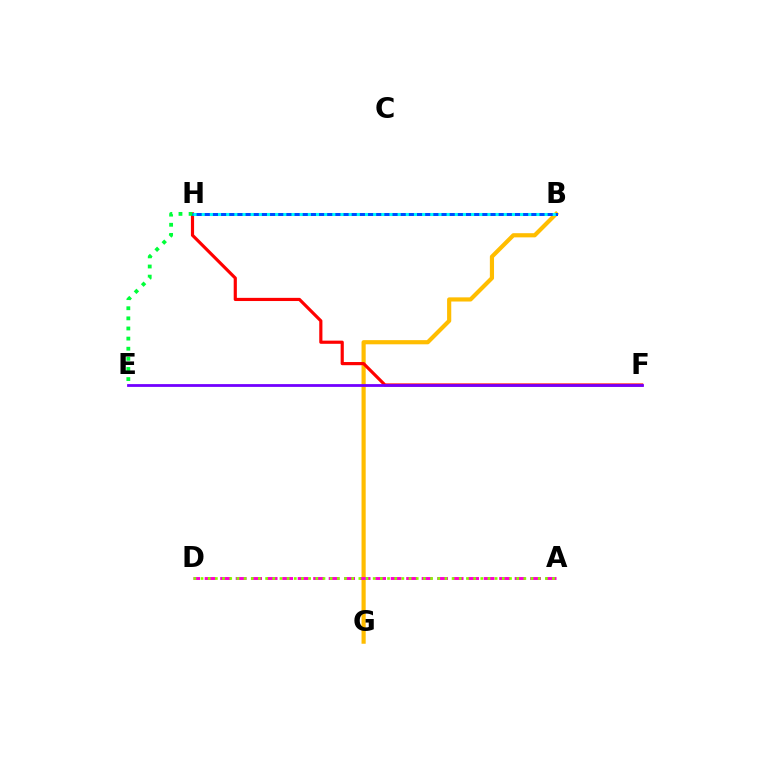{('B', 'G'): [{'color': '#ffbd00', 'line_style': 'solid', 'thickness': 3.0}], ('F', 'H'): [{'color': '#ff0000', 'line_style': 'solid', 'thickness': 2.28}], ('A', 'D'): [{'color': '#ff00cf', 'line_style': 'dashed', 'thickness': 2.11}, {'color': '#84ff00', 'line_style': 'dotted', 'thickness': 1.95}], ('B', 'H'): [{'color': '#004bff', 'line_style': 'solid', 'thickness': 2.15}, {'color': '#00fff6', 'line_style': 'dotted', 'thickness': 2.22}], ('E', 'H'): [{'color': '#00ff39', 'line_style': 'dotted', 'thickness': 2.75}], ('E', 'F'): [{'color': '#7200ff', 'line_style': 'solid', 'thickness': 2.01}]}